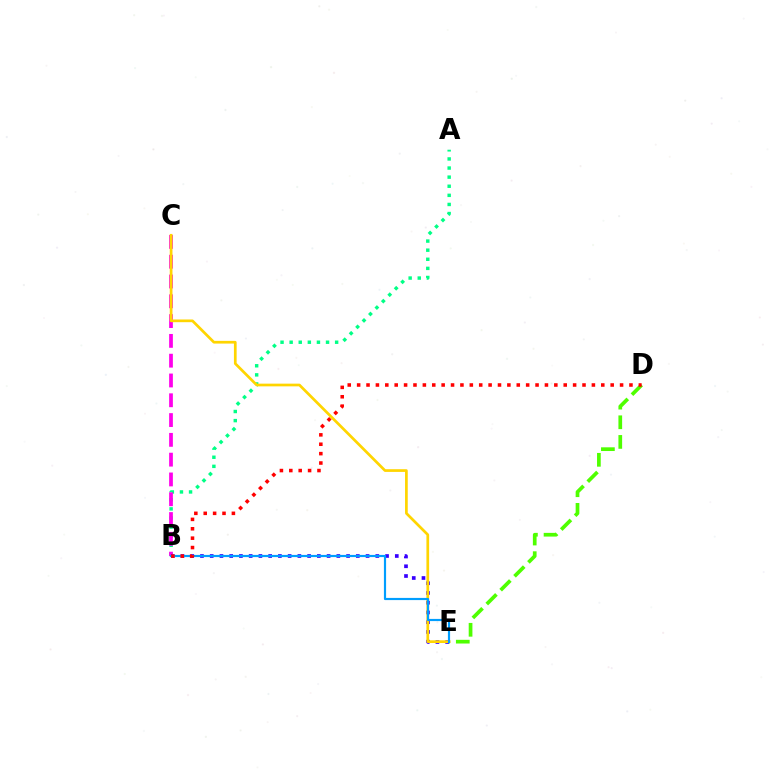{('A', 'B'): [{'color': '#00ff86', 'line_style': 'dotted', 'thickness': 2.47}], ('B', 'C'): [{'color': '#ff00ed', 'line_style': 'dashed', 'thickness': 2.69}], ('B', 'E'): [{'color': '#3700ff', 'line_style': 'dotted', 'thickness': 2.65}, {'color': '#009eff', 'line_style': 'solid', 'thickness': 1.57}], ('D', 'E'): [{'color': '#4fff00', 'line_style': 'dashed', 'thickness': 2.67}], ('C', 'E'): [{'color': '#ffd500', 'line_style': 'solid', 'thickness': 1.95}], ('B', 'D'): [{'color': '#ff0000', 'line_style': 'dotted', 'thickness': 2.55}]}